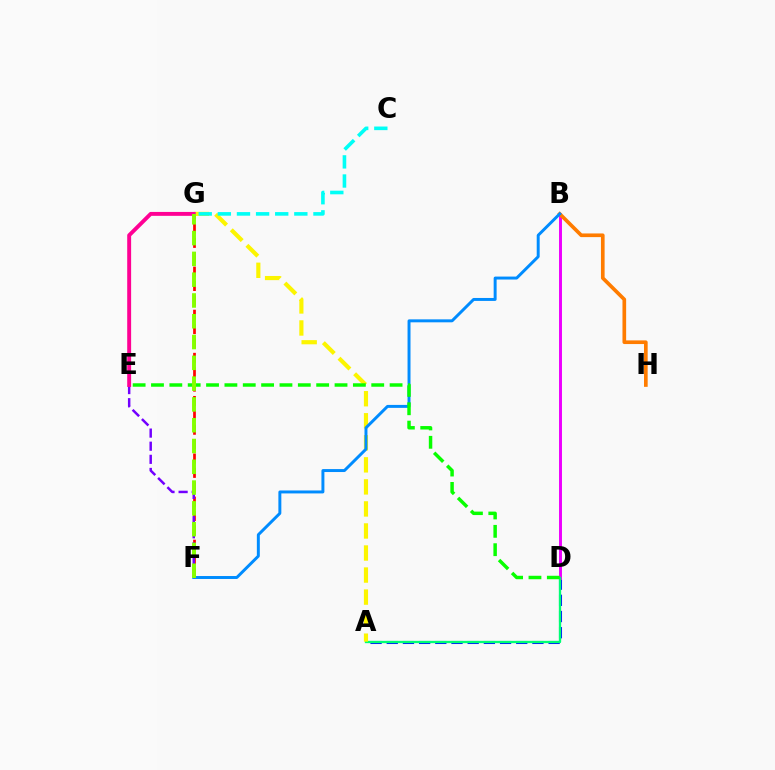{('A', 'D'): [{'color': '#0010ff', 'line_style': 'dashed', 'thickness': 2.2}, {'color': '#00ff74', 'line_style': 'solid', 'thickness': 1.67}], ('F', 'G'): [{'color': '#ff0000', 'line_style': 'dashed', 'thickness': 1.95}, {'color': '#84ff00', 'line_style': 'dashed', 'thickness': 2.82}], ('B', 'D'): [{'color': '#ee00ff', 'line_style': 'solid', 'thickness': 2.13}], ('B', 'H'): [{'color': '#ff7c00', 'line_style': 'solid', 'thickness': 2.64}], ('E', 'F'): [{'color': '#7200ff', 'line_style': 'dashed', 'thickness': 1.78}], ('A', 'G'): [{'color': '#fcf500', 'line_style': 'dashed', 'thickness': 2.99}], ('E', 'G'): [{'color': '#ff0094', 'line_style': 'solid', 'thickness': 2.81}], ('B', 'F'): [{'color': '#008cff', 'line_style': 'solid', 'thickness': 2.13}], ('C', 'G'): [{'color': '#00fff6', 'line_style': 'dashed', 'thickness': 2.6}], ('D', 'E'): [{'color': '#08ff00', 'line_style': 'dashed', 'thickness': 2.49}]}